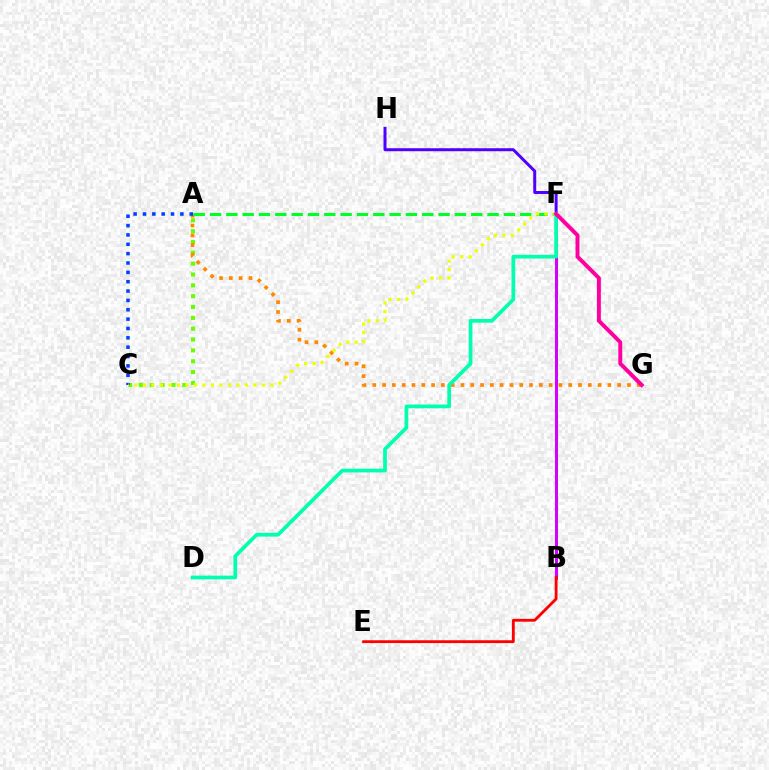{('B', 'F'): [{'color': '#00c7ff', 'line_style': 'dotted', 'thickness': 2.14}, {'color': '#d600ff', 'line_style': 'solid', 'thickness': 2.17}], ('A', 'C'): [{'color': '#66ff00', 'line_style': 'dotted', 'thickness': 2.95}, {'color': '#003fff', 'line_style': 'dotted', 'thickness': 2.54}], ('A', 'G'): [{'color': '#ff8800', 'line_style': 'dotted', 'thickness': 2.66}], ('F', 'H'): [{'color': '#4f00ff', 'line_style': 'solid', 'thickness': 2.16}], ('A', 'F'): [{'color': '#00ff27', 'line_style': 'dashed', 'thickness': 2.22}], ('C', 'F'): [{'color': '#eeff00', 'line_style': 'dotted', 'thickness': 2.31}], ('D', 'F'): [{'color': '#00ffaf', 'line_style': 'solid', 'thickness': 2.67}], ('F', 'G'): [{'color': '#ff00a0', 'line_style': 'solid', 'thickness': 2.84}], ('B', 'E'): [{'color': '#ff0000', 'line_style': 'solid', 'thickness': 2.02}]}